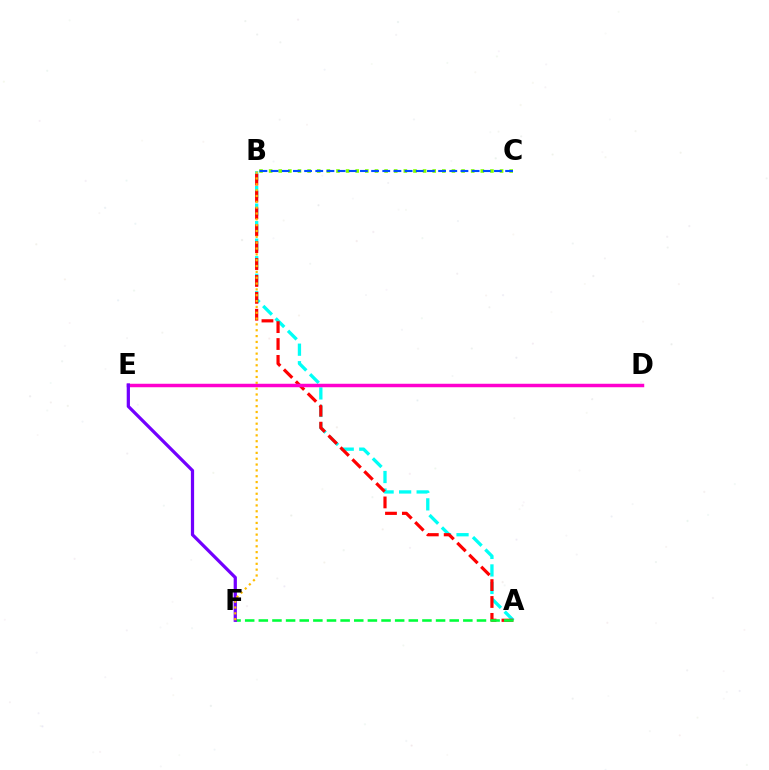{('A', 'B'): [{'color': '#00fff6', 'line_style': 'dashed', 'thickness': 2.38}, {'color': '#ff0000', 'line_style': 'dashed', 'thickness': 2.29}], ('A', 'F'): [{'color': '#00ff39', 'line_style': 'dashed', 'thickness': 1.85}], ('D', 'E'): [{'color': '#ff00cf', 'line_style': 'solid', 'thickness': 2.51}], ('E', 'F'): [{'color': '#7200ff', 'line_style': 'solid', 'thickness': 2.33}], ('B', 'C'): [{'color': '#84ff00', 'line_style': 'dotted', 'thickness': 2.61}, {'color': '#004bff', 'line_style': 'dashed', 'thickness': 1.52}], ('B', 'F'): [{'color': '#ffbd00', 'line_style': 'dotted', 'thickness': 1.59}]}